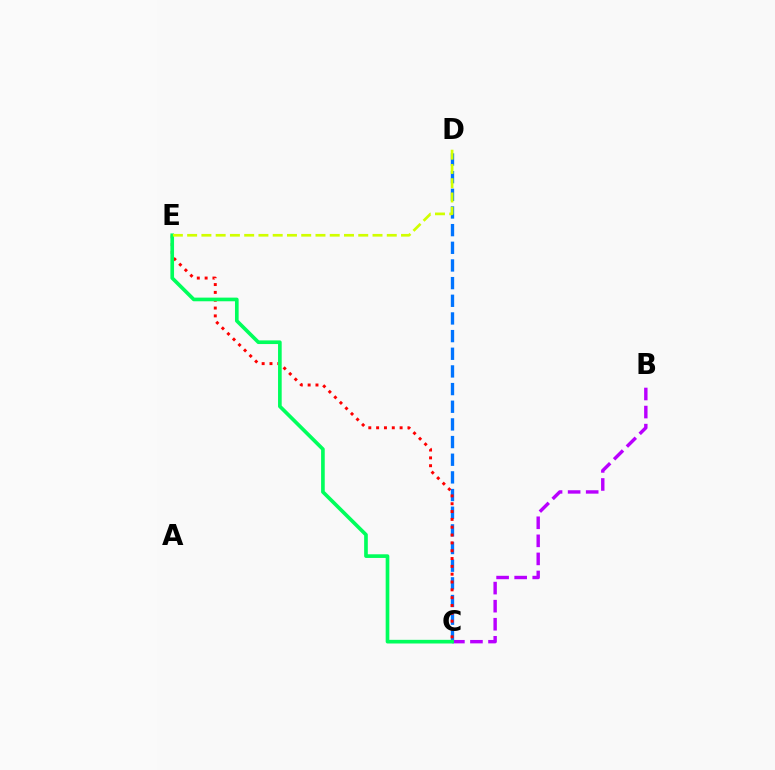{('C', 'D'): [{'color': '#0074ff', 'line_style': 'dashed', 'thickness': 2.4}], ('B', 'C'): [{'color': '#b900ff', 'line_style': 'dashed', 'thickness': 2.45}], ('C', 'E'): [{'color': '#ff0000', 'line_style': 'dotted', 'thickness': 2.13}, {'color': '#00ff5c', 'line_style': 'solid', 'thickness': 2.63}], ('D', 'E'): [{'color': '#d1ff00', 'line_style': 'dashed', 'thickness': 1.94}]}